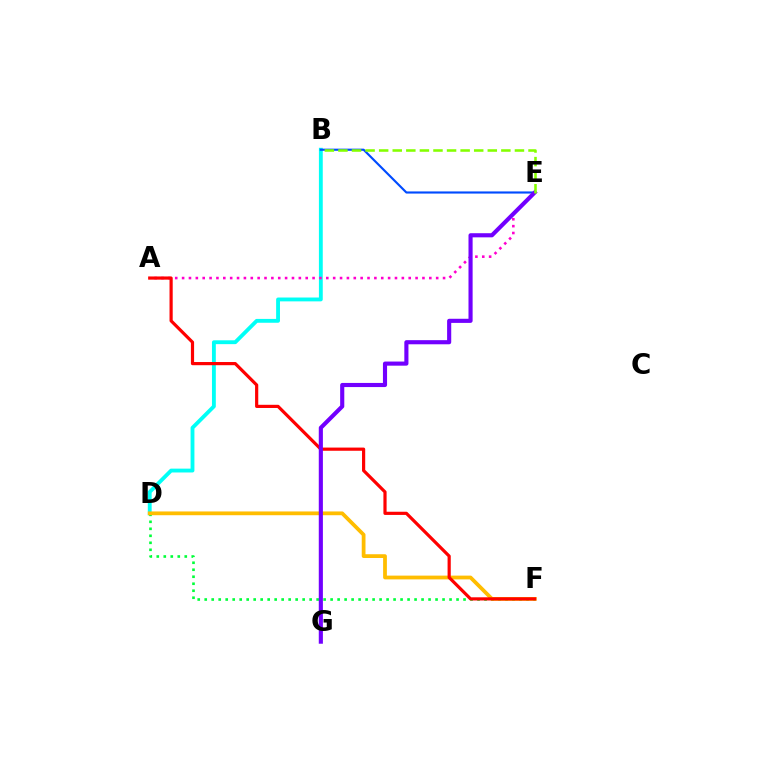{('B', 'D'): [{'color': '#00fff6', 'line_style': 'solid', 'thickness': 2.77}], ('D', 'F'): [{'color': '#00ff39', 'line_style': 'dotted', 'thickness': 1.9}, {'color': '#ffbd00', 'line_style': 'solid', 'thickness': 2.71}], ('A', 'E'): [{'color': '#ff00cf', 'line_style': 'dotted', 'thickness': 1.87}], ('B', 'E'): [{'color': '#004bff', 'line_style': 'solid', 'thickness': 1.54}, {'color': '#84ff00', 'line_style': 'dashed', 'thickness': 1.84}], ('A', 'F'): [{'color': '#ff0000', 'line_style': 'solid', 'thickness': 2.29}], ('E', 'G'): [{'color': '#7200ff', 'line_style': 'solid', 'thickness': 2.97}]}